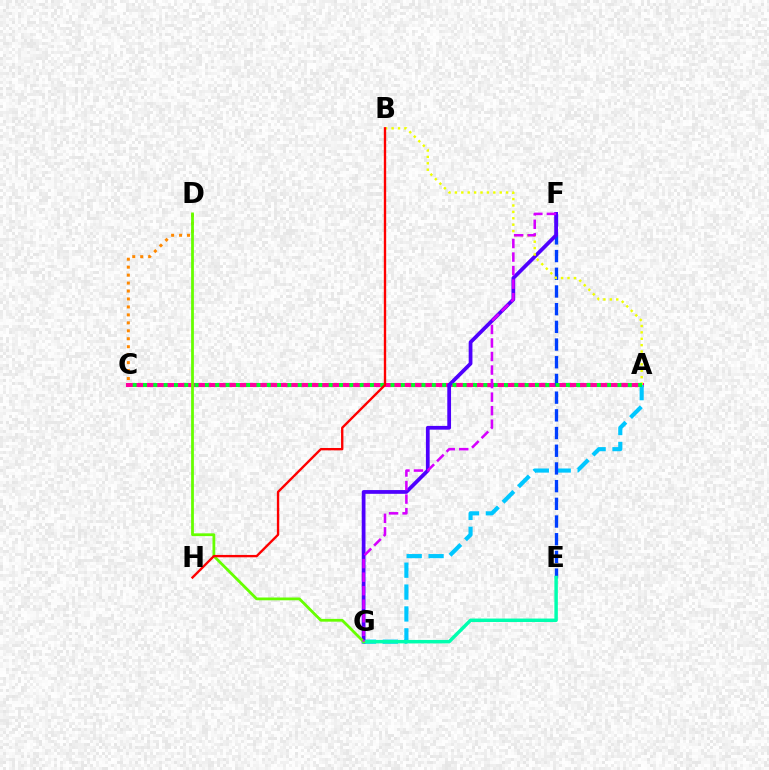{('A', 'C'): [{'color': '#ff00a0', 'line_style': 'solid', 'thickness': 2.93}, {'color': '#00ff27', 'line_style': 'dotted', 'thickness': 2.8}], ('A', 'G'): [{'color': '#00c7ff', 'line_style': 'dashed', 'thickness': 2.97}], ('E', 'F'): [{'color': '#003fff', 'line_style': 'dashed', 'thickness': 2.4}], ('F', 'G'): [{'color': '#4f00ff', 'line_style': 'solid', 'thickness': 2.7}, {'color': '#d600ff', 'line_style': 'dashed', 'thickness': 1.84}], ('E', 'G'): [{'color': '#00ffaf', 'line_style': 'solid', 'thickness': 2.49}], ('C', 'D'): [{'color': '#ff8800', 'line_style': 'dotted', 'thickness': 2.16}], ('D', 'G'): [{'color': '#66ff00', 'line_style': 'solid', 'thickness': 2.0}], ('A', 'B'): [{'color': '#eeff00', 'line_style': 'dotted', 'thickness': 1.74}], ('B', 'H'): [{'color': '#ff0000', 'line_style': 'solid', 'thickness': 1.7}]}